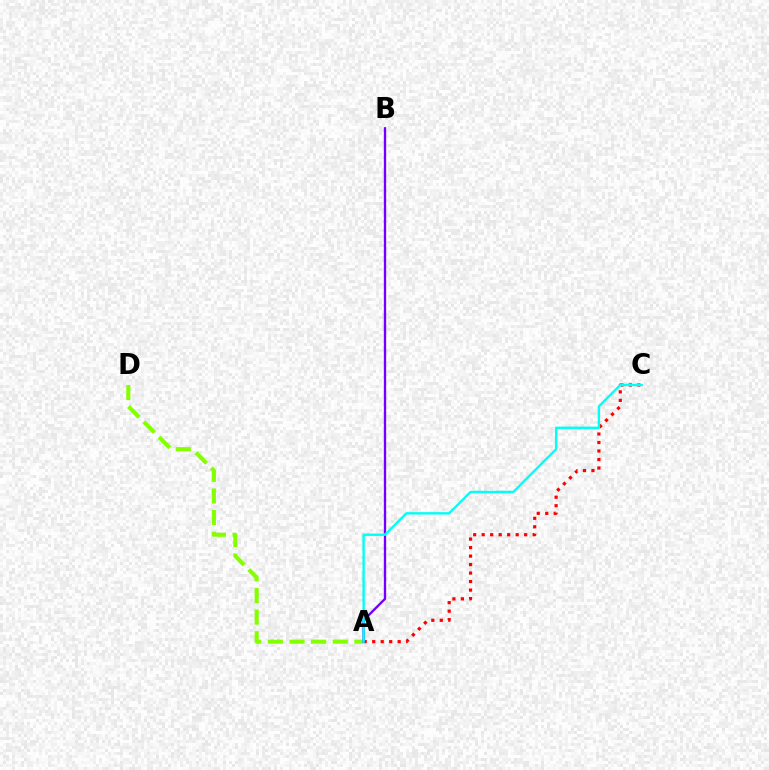{('A', 'D'): [{'color': '#84ff00', 'line_style': 'dashed', 'thickness': 2.94}], ('A', 'C'): [{'color': '#ff0000', 'line_style': 'dotted', 'thickness': 2.31}, {'color': '#00fff6', 'line_style': 'solid', 'thickness': 1.72}], ('A', 'B'): [{'color': '#7200ff', 'line_style': 'solid', 'thickness': 1.68}]}